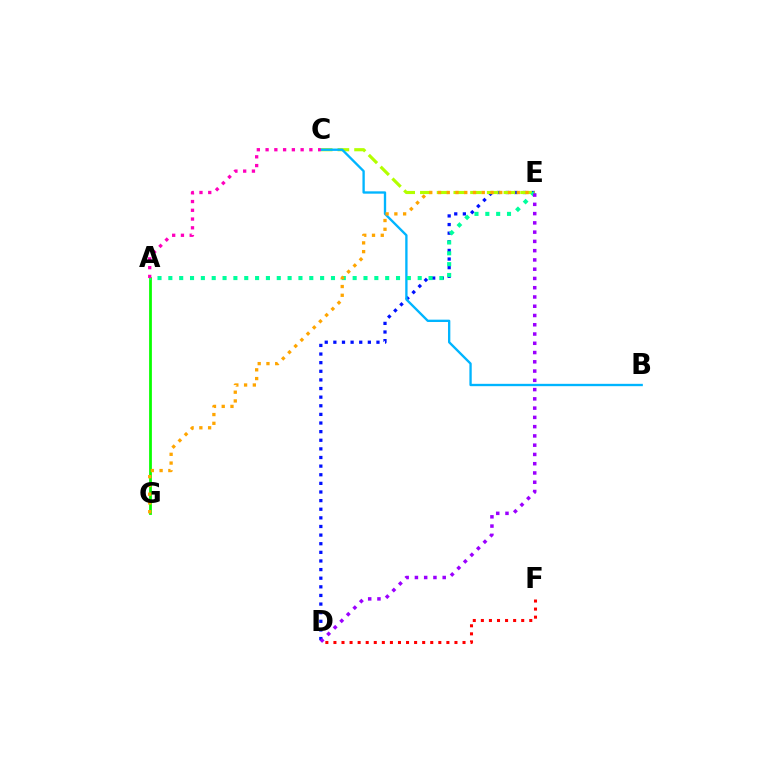{('A', 'G'): [{'color': '#08ff00', 'line_style': 'solid', 'thickness': 1.99}], ('D', 'E'): [{'color': '#0010ff', 'line_style': 'dotted', 'thickness': 2.34}, {'color': '#9b00ff', 'line_style': 'dotted', 'thickness': 2.52}], ('C', 'E'): [{'color': '#b3ff00', 'line_style': 'dashed', 'thickness': 2.27}], ('B', 'C'): [{'color': '#00b5ff', 'line_style': 'solid', 'thickness': 1.69}], ('D', 'F'): [{'color': '#ff0000', 'line_style': 'dotted', 'thickness': 2.19}], ('A', 'E'): [{'color': '#00ff9d', 'line_style': 'dotted', 'thickness': 2.95}], ('E', 'G'): [{'color': '#ffa500', 'line_style': 'dotted', 'thickness': 2.38}], ('A', 'C'): [{'color': '#ff00bd', 'line_style': 'dotted', 'thickness': 2.38}]}